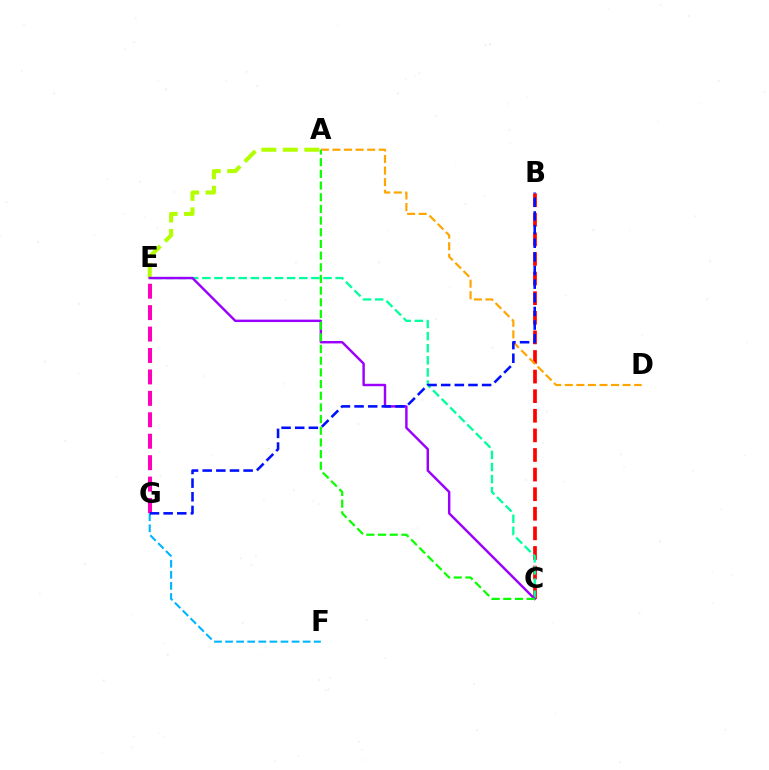{('F', 'G'): [{'color': '#00b5ff', 'line_style': 'dashed', 'thickness': 1.51}], ('E', 'G'): [{'color': '#ff00bd', 'line_style': 'dashed', 'thickness': 2.91}], ('B', 'C'): [{'color': '#ff0000', 'line_style': 'dashed', 'thickness': 2.66}], ('A', 'E'): [{'color': '#b3ff00', 'line_style': 'dashed', 'thickness': 2.92}], ('C', 'E'): [{'color': '#00ff9d', 'line_style': 'dashed', 'thickness': 1.65}, {'color': '#9b00ff', 'line_style': 'solid', 'thickness': 1.75}], ('A', 'D'): [{'color': '#ffa500', 'line_style': 'dashed', 'thickness': 1.57}], ('B', 'G'): [{'color': '#0010ff', 'line_style': 'dashed', 'thickness': 1.85}], ('A', 'C'): [{'color': '#08ff00', 'line_style': 'dashed', 'thickness': 1.59}]}